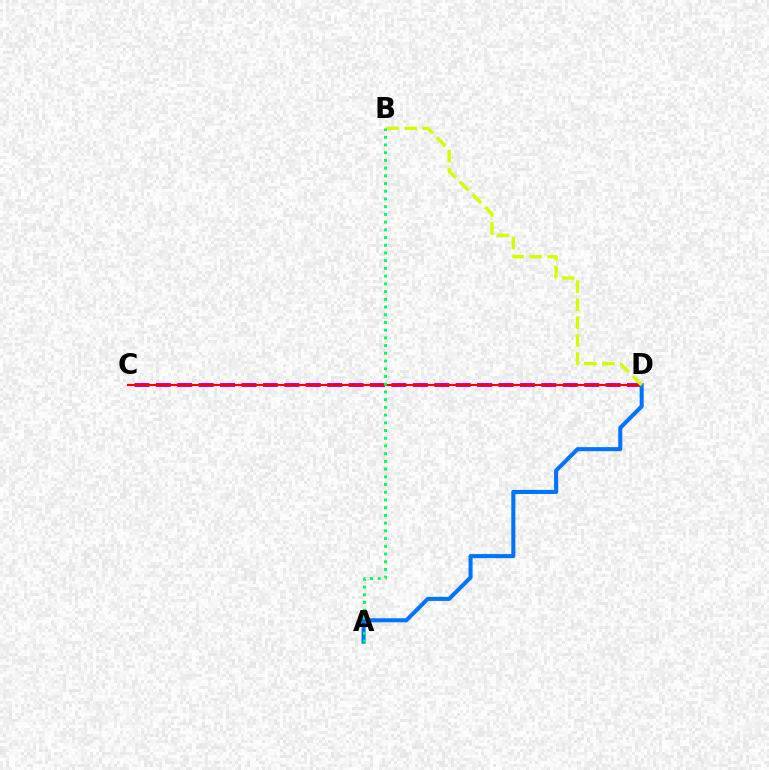{('C', 'D'): [{'color': '#b900ff', 'line_style': 'dashed', 'thickness': 2.91}, {'color': '#ff0000', 'line_style': 'solid', 'thickness': 1.51}], ('A', 'D'): [{'color': '#0074ff', 'line_style': 'solid', 'thickness': 2.92}], ('B', 'D'): [{'color': '#d1ff00', 'line_style': 'dashed', 'thickness': 2.44}], ('A', 'B'): [{'color': '#00ff5c', 'line_style': 'dotted', 'thickness': 2.1}]}